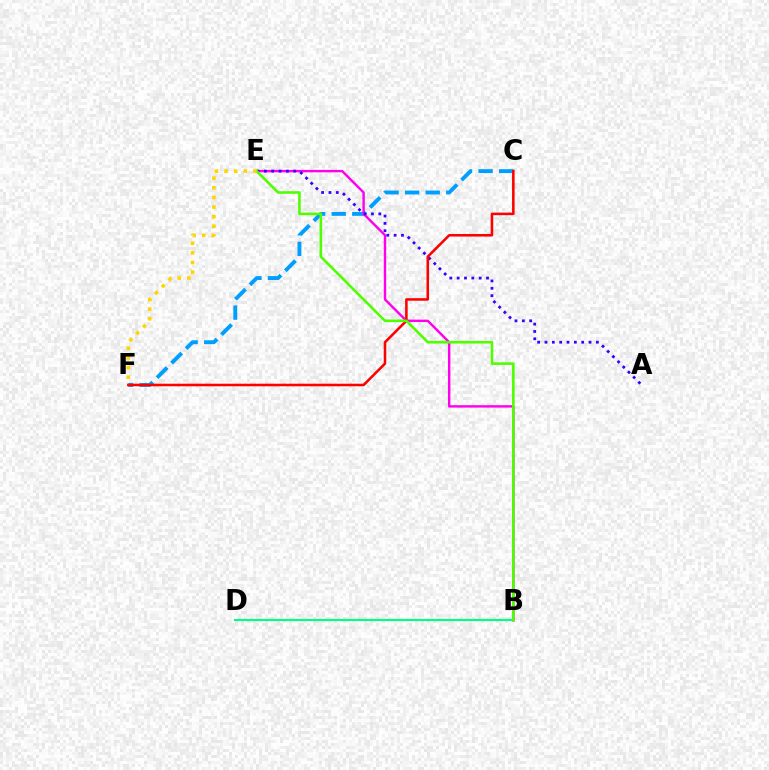{('C', 'F'): [{'color': '#009eff', 'line_style': 'dashed', 'thickness': 2.79}, {'color': '#ff0000', 'line_style': 'solid', 'thickness': 1.84}], ('B', 'D'): [{'color': '#00ff86', 'line_style': 'solid', 'thickness': 1.54}], ('B', 'E'): [{'color': '#ff00ed', 'line_style': 'solid', 'thickness': 1.74}, {'color': '#4fff00', 'line_style': 'solid', 'thickness': 1.87}], ('A', 'E'): [{'color': '#3700ff', 'line_style': 'dotted', 'thickness': 1.99}], ('E', 'F'): [{'color': '#ffd500', 'line_style': 'dotted', 'thickness': 2.61}]}